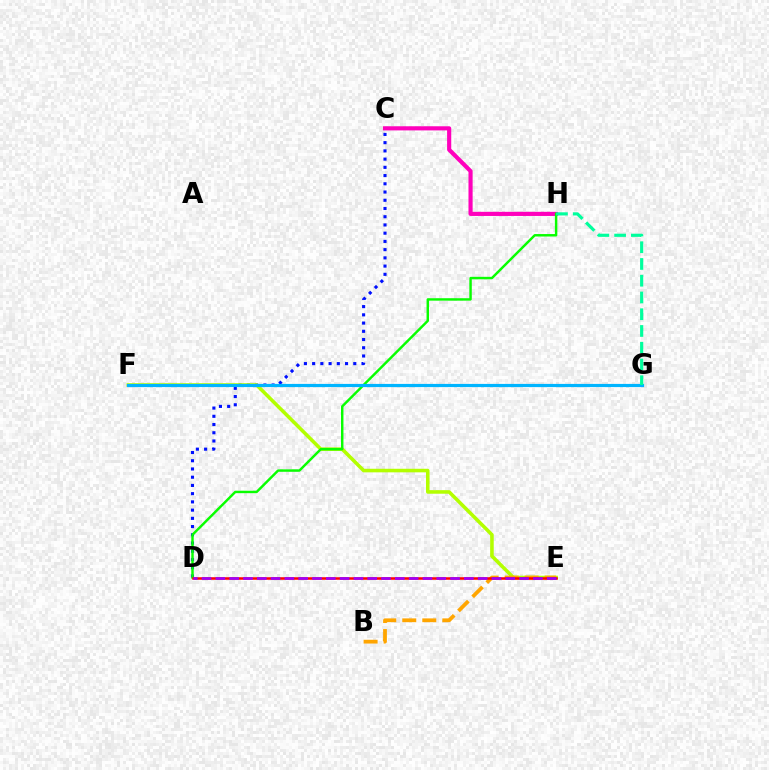{('C', 'D'): [{'color': '#0010ff', 'line_style': 'dotted', 'thickness': 2.24}], ('E', 'F'): [{'color': '#b3ff00', 'line_style': 'solid', 'thickness': 2.57}], ('B', 'E'): [{'color': '#ffa500', 'line_style': 'dashed', 'thickness': 2.72}], ('C', 'H'): [{'color': '#ff00bd', 'line_style': 'solid', 'thickness': 2.98}], ('D', 'H'): [{'color': '#08ff00', 'line_style': 'solid', 'thickness': 1.76}], ('D', 'E'): [{'color': '#ff0000', 'line_style': 'solid', 'thickness': 1.82}, {'color': '#9b00ff', 'line_style': 'dashed', 'thickness': 1.88}], ('F', 'G'): [{'color': '#00b5ff', 'line_style': 'solid', 'thickness': 2.29}], ('G', 'H'): [{'color': '#00ff9d', 'line_style': 'dashed', 'thickness': 2.28}]}